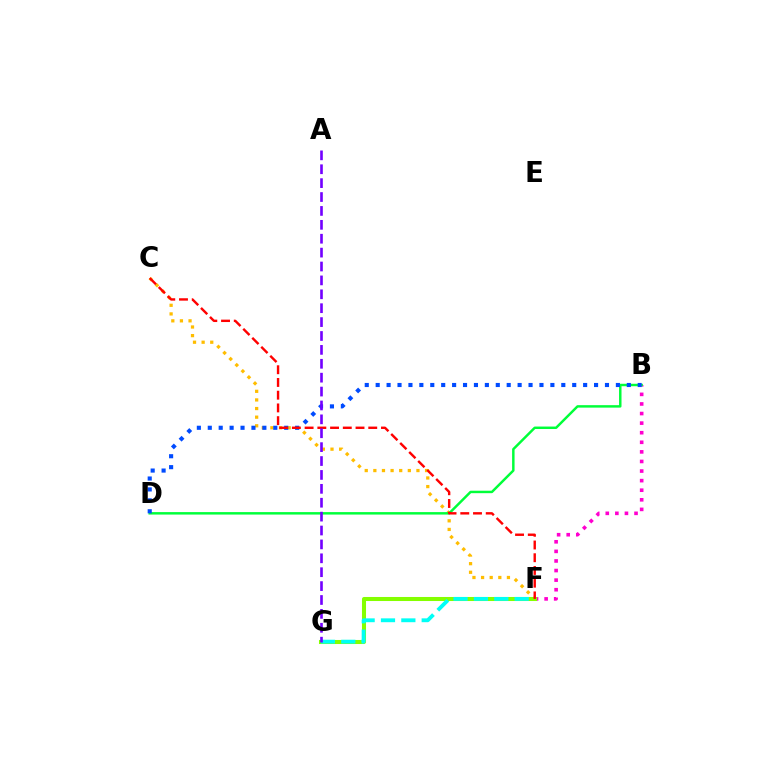{('B', 'F'): [{'color': '#ff00cf', 'line_style': 'dotted', 'thickness': 2.6}], ('C', 'F'): [{'color': '#ffbd00', 'line_style': 'dotted', 'thickness': 2.34}, {'color': '#ff0000', 'line_style': 'dashed', 'thickness': 1.73}], ('F', 'G'): [{'color': '#84ff00', 'line_style': 'solid', 'thickness': 2.91}, {'color': '#00fff6', 'line_style': 'dashed', 'thickness': 2.77}], ('B', 'D'): [{'color': '#00ff39', 'line_style': 'solid', 'thickness': 1.77}, {'color': '#004bff', 'line_style': 'dotted', 'thickness': 2.97}], ('A', 'G'): [{'color': '#7200ff', 'line_style': 'dashed', 'thickness': 1.89}]}